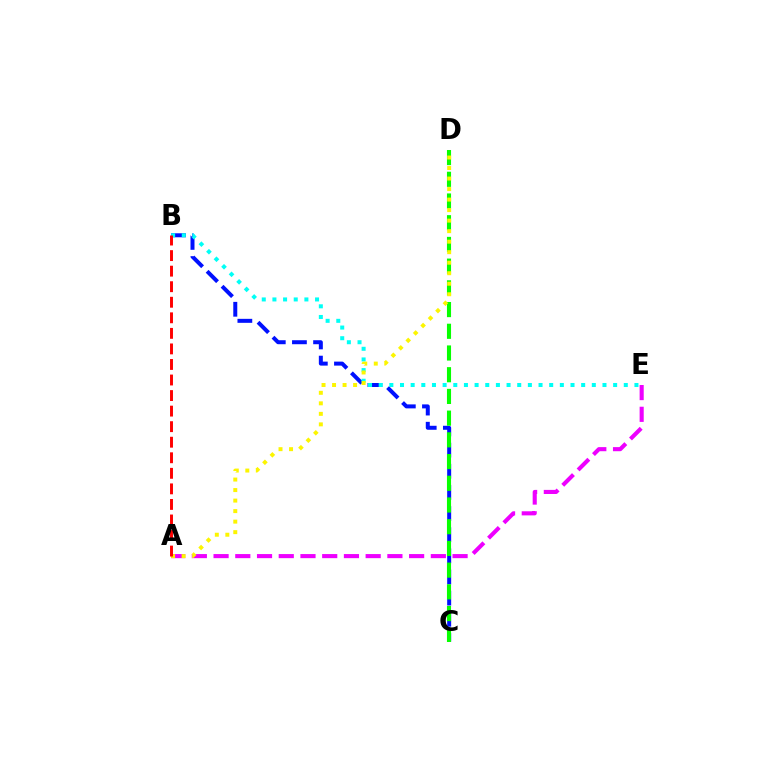{('B', 'C'): [{'color': '#0010ff', 'line_style': 'dashed', 'thickness': 2.87}], ('C', 'D'): [{'color': '#08ff00', 'line_style': 'dashed', 'thickness': 2.95}], ('B', 'E'): [{'color': '#00fff6', 'line_style': 'dotted', 'thickness': 2.9}], ('A', 'E'): [{'color': '#ee00ff', 'line_style': 'dashed', 'thickness': 2.95}], ('A', 'D'): [{'color': '#fcf500', 'line_style': 'dotted', 'thickness': 2.86}], ('A', 'B'): [{'color': '#ff0000', 'line_style': 'dashed', 'thickness': 2.11}]}